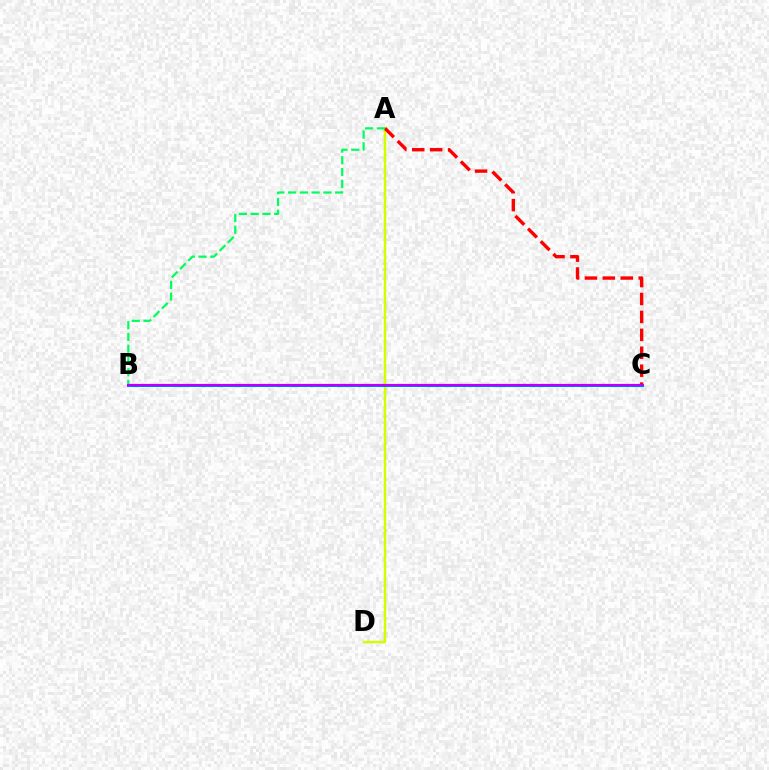{('A', 'D'): [{'color': '#d1ff00', 'line_style': 'solid', 'thickness': 1.79}], ('B', 'C'): [{'color': '#0074ff', 'line_style': 'solid', 'thickness': 2.16}, {'color': '#b900ff', 'line_style': 'solid', 'thickness': 1.58}], ('A', 'C'): [{'color': '#ff0000', 'line_style': 'dashed', 'thickness': 2.43}], ('A', 'B'): [{'color': '#00ff5c', 'line_style': 'dashed', 'thickness': 1.6}]}